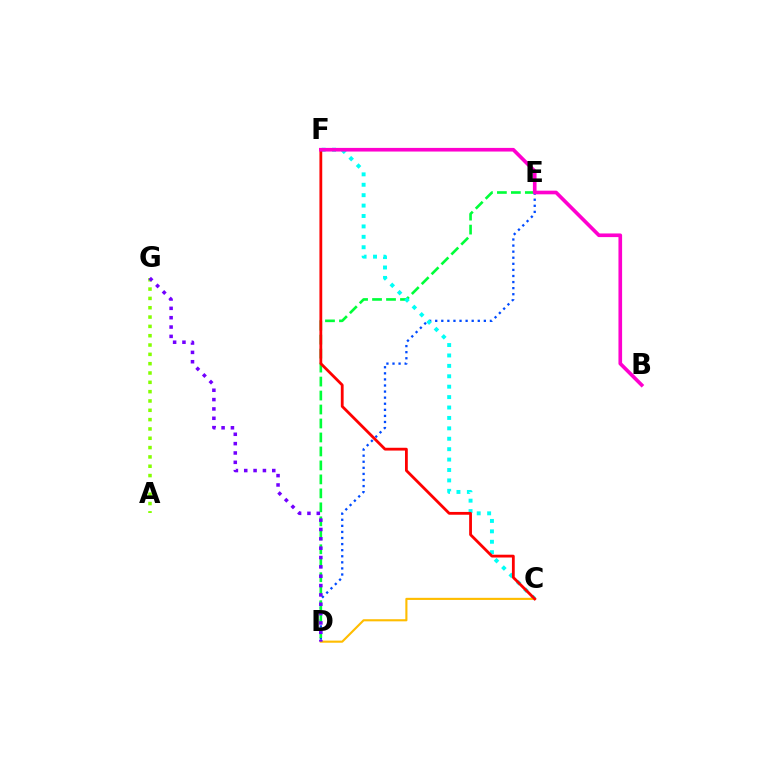{('D', 'E'): [{'color': '#004bff', 'line_style': 'dotted', 'thickness': 1.65}, {'color': '#00ff39', 'line_style': 'dashed', 'thickness': 1.9}], ('A', 'G'): [{'color': '#84ff00', 'line_style': 'dotted', 'thickness': 2.53}], ('C', 'F'): [{'color': '#00fff6', 'line_style': 'dotted', 'thickness': 2.83}, {'color': '#ff0000', 'line_style': 'solid', 'thickness': 2.02}], ('C', 'D'): [{'color': '#ffbd00', 'line_style': 'solid', 'thickness': 1.53}], ('D', 'G'): [{'color': '#7200ff', 'line_style': 'dotted', 'thickness': 2.54}], ('B', 'F'): [{'color': '#ff00cf', 'line_style': 'solid', 'thickness': 2.62}]}